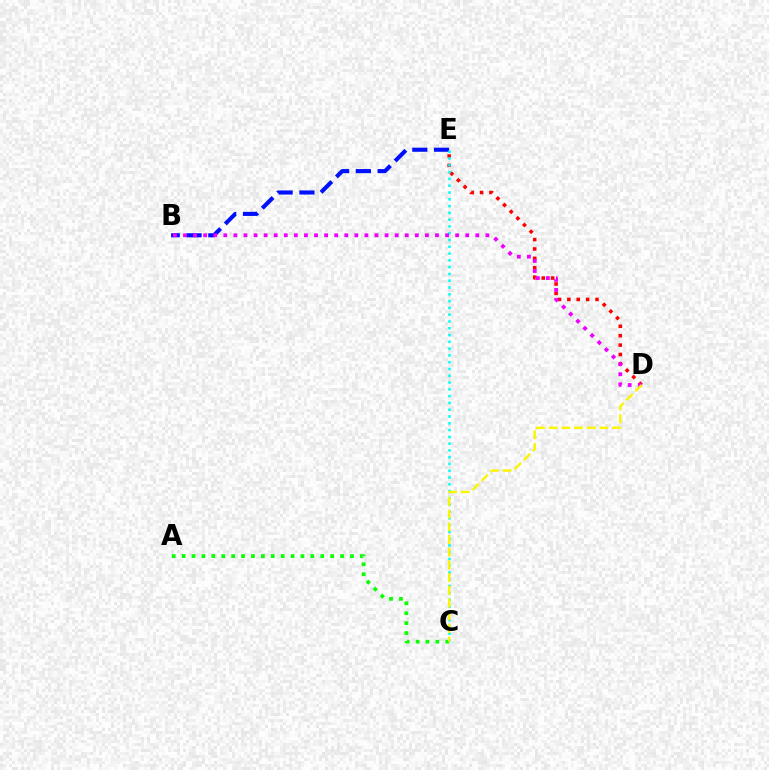{('D', 'E'): [{'color': '#ff0000', 'line_style': 'dotted', 'thickness': 2.55}], ('B', 'E'): [{'color': '#0010ff', 'line_style': 'dashed', 'thickness': 2.96}], ('C', 'E'): [{'color': '#00fff6', 'line_style': 'dotted', 'thickness': 1.84}], ('B', 'D'): [{'color': '#ee00ff', 'line_style': 'dotted', 'thickness': 2.74}], ('A', 'C'): [{'color': '#08ff00', 'line_style': 'dotted', 'thickness': 2.69}], ('C', 'D'): [{'color': '#fcf500', 'line_style': 'dashed', 'thickness': 1.73}]}